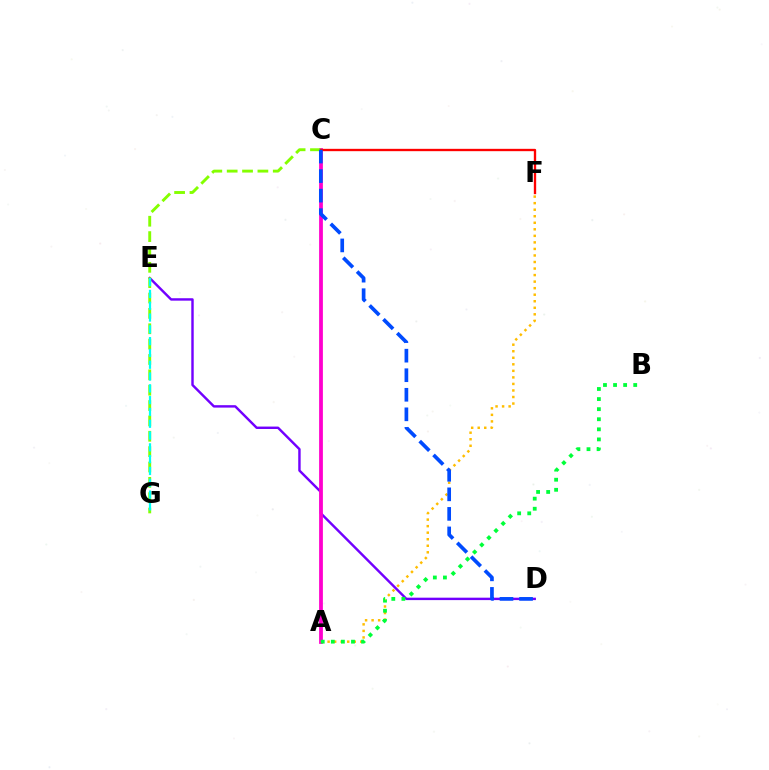{('D', 'E'): [{'color': '#7200ff', 'line_style': 'solid', 'thickness': 1.75}], ('A', 'C'): [{'color': '#ff00cf', 'line_style': 'solid', 'thickness': 2.72}], ('C', 'G'): [{'color': '#84ff00', 'line_style': 'dashed', 'thickness': 2.09}], ('C', 'F'): [{'color': '#ff0000', 'line_style': 'solid', 'thickness': 1.69}], ('E', 'G'): [{'color': '#00fff6', 'line_style': 'dashed', 'thickness': 1.6}], ('A', 'F'): [{'color': '#ffbd00', 'line_style': 'dotted', 'thickness': 1.78}], ('A', 'B'): [{'color': '#00ff39', 'line_style': 'dotted', 'thickness': 2.74}], ('C', 'D'): [{'color': '#004bff', 'line_style': 'dashed', 'thickness': 2.66}]}